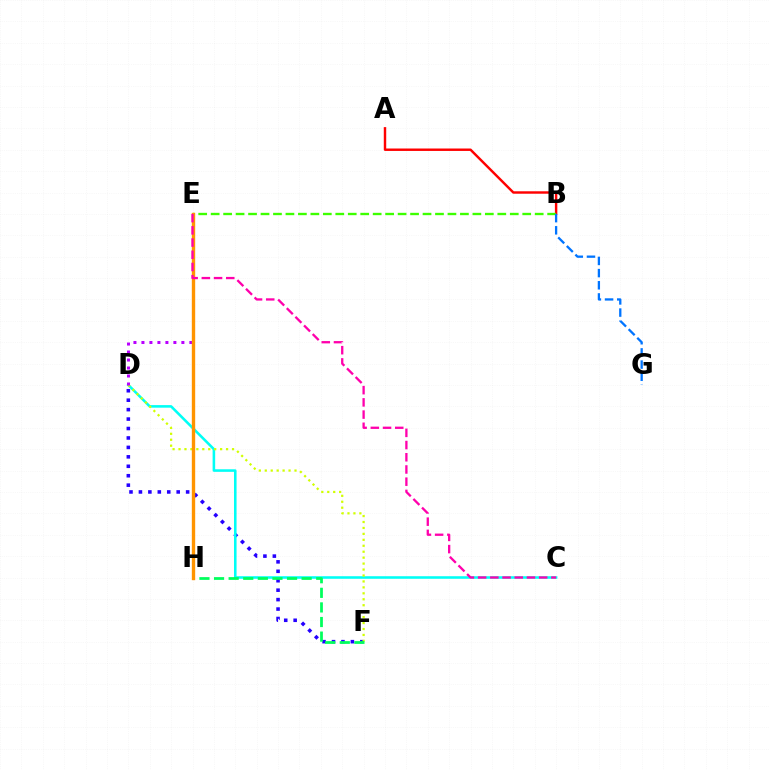{('D', 'F'): [{'color': '#2500ff', 'line_style': 'dotted', 'thickness': 2.57}, {'color': '#d1ff00', 'line_style': 'dotted', 'thickness': 1.62}], ('C', 'D'): [{'color': '#00fff6', 'line_style': 'solid', 'thickness': 1.85}], ('A', 'B'): [{'color': '#ff0000', 'line_style': 'solid', 'thickness': 1.75}], ('F', 'H'): [{'color': '#00ff5c', 'line_style': 'dashed', 'thickness': 1.98}], ('B', 'E'): [{'color': '#3dff00', 'line_style': 'dashed', 'thickness': 1.69}], ('B', 'G'): [{'color': '#0074ff', 'line_style': 'dashed', 'thickness': 1.65}], ('D', 'E'): [{'color': '#b900ff', 'line_style': 'dotted', 'thickness': 2.17}], ('E', 'H'): [{'color': '#ff9400', 'line_style': 'solid', 'thickness': 2.43}], ('C', 'E'): [{'color': '#ff00ac', 'line_style': 'dashed', 'thickness': 1.66}]}